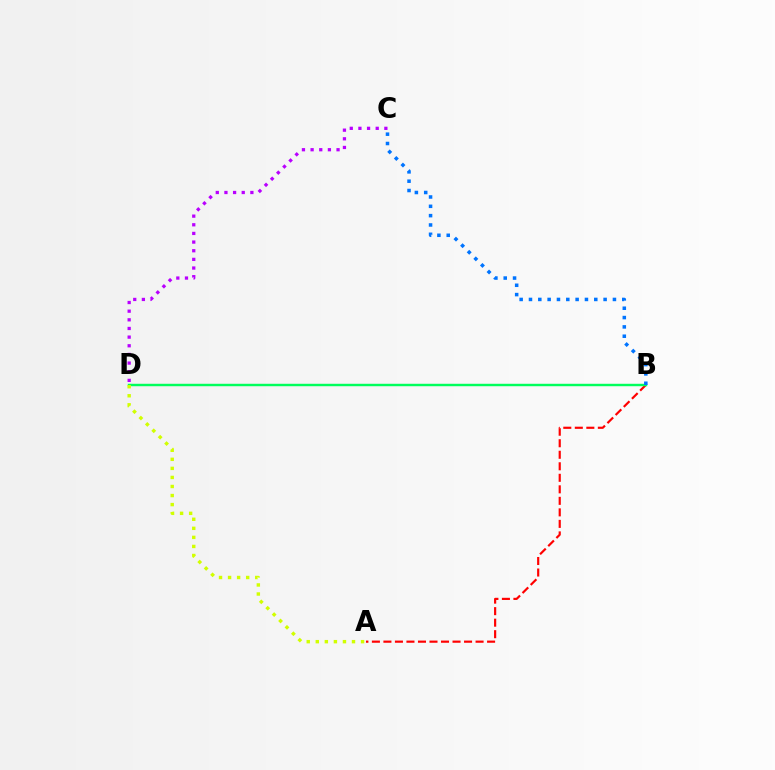{('A', 'B'): [{'color': '#ff0000', 'line_style': 'dashed', 'thickness': 1.56}], ('B', 'D'): [{'color': '#00ff5c', 'line_style': 'solid', 'thickness': 1.76}], ('B', 'C'): [{'color': '#0074ff', 'line_style': 'dotted', 'thickness': 2.53}], ('C', 'D'): [{'color': '#b900ff', 'line_style': 'dotted', 'thickness': 2.35}], ('A', 'D'): [{'color': '#d1ff00', 'line_style': 'dotted', 'thickness': 2.46}]}